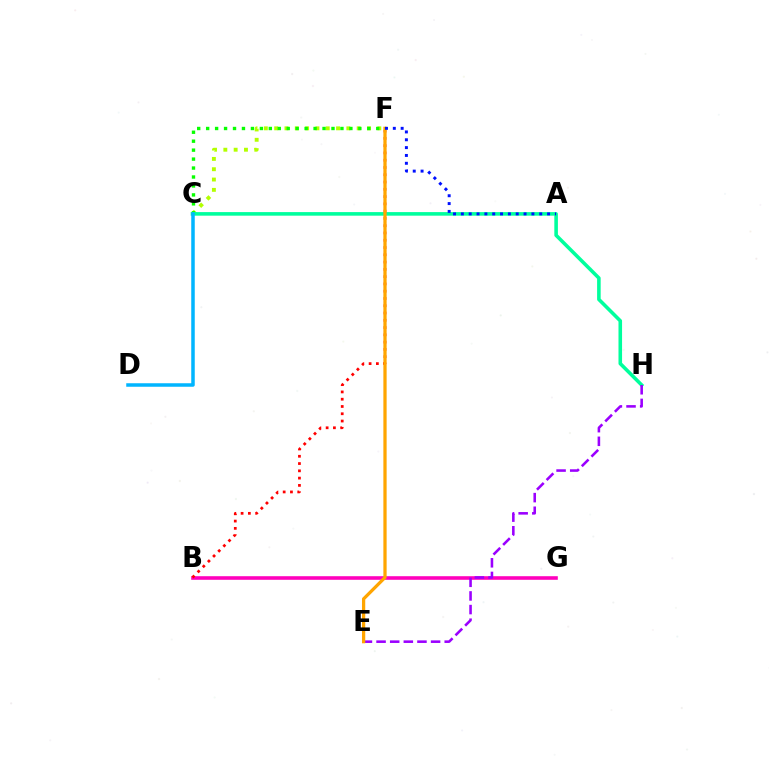{('C', 'F'): [{'color': '#b3ff00', 'line_style': 'dotted', 'thickness': 2.8}, {'color': '#08ff00', 'line_style': 'dotted', 'thickness': 2.43}], ('B', 'G'): [{'color': '#ff00bd', 'line_style': 'solid', 'thickness': 2.58}], ('C', 'H'): [{'color': '#00ff9d', 'line_style': 'solid', 'thickness': 2.57}], ('B', 'F'): [{'color': '#ff0000', 'line_style': 'dotted', 'thickness': 1.98}], ('E', 'H'): [{'color': '#9b00ff', 'line_style': 'dashed', 'thickness': 1.85}], ('E', 'F'): [{'color': '#ffa500', 'line_style': 'solid', 'thickness': 2.34}], ('A', 'F'): [{'color': '#0010ff', 'line_style': 'dotted', 'thickness': 2.13}], ('C', 'D'): [{'color': '#00b5ff', 'line_style': 'solid', 'thickness': 2.53}]}